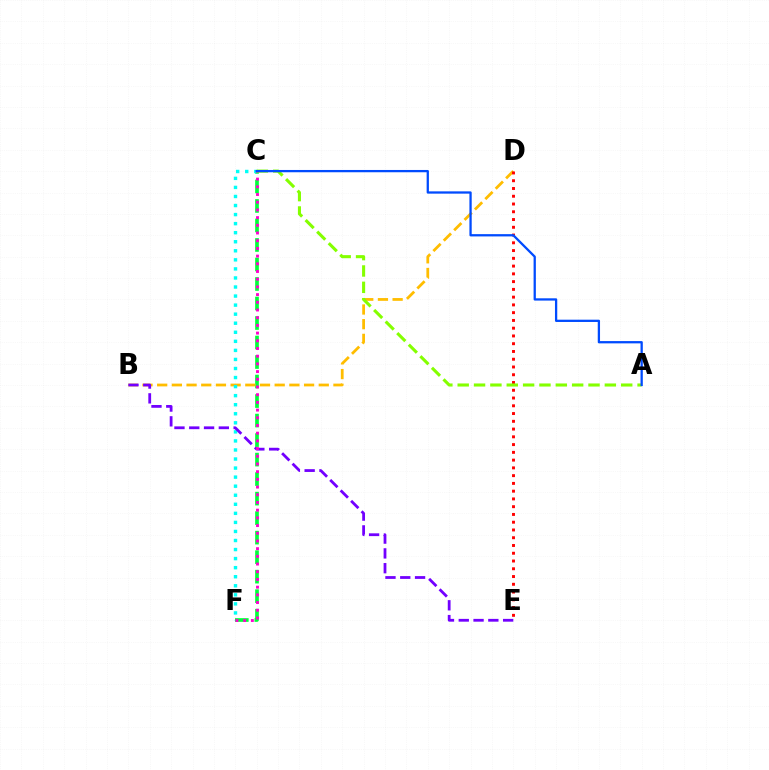{('C', 'F'): [{'color': '#00ff39', 'line_style': 'dashed', 'thickness': 2.65}, {'color': '#00fff6', 'line_style': 'dotted', 'thickness': 2.46}, {'color': '#ff00cf', 'line_style': 'dotted', 'thickness': 2.09}], ('B', 'D'): [{'color': '#ffbd00', 'line_style': 'dashed', 'thickness': 2.0}], ('B', 'E'): [{'color': '#7200ff', 'line_style': 'dashed', 'thickness': 2.01}], ('D', 'E'): [{'color': '#ff0000', 'line_style': 'dotted', 'thickness': 2.11}], ('A', 'C'): [{'color': '#84ff00', 'line_style': 'dashed', 'thickness': 2.22}, {'color': '#004bff', 'line_style': 'solid', 'thickness': 1.64}]}